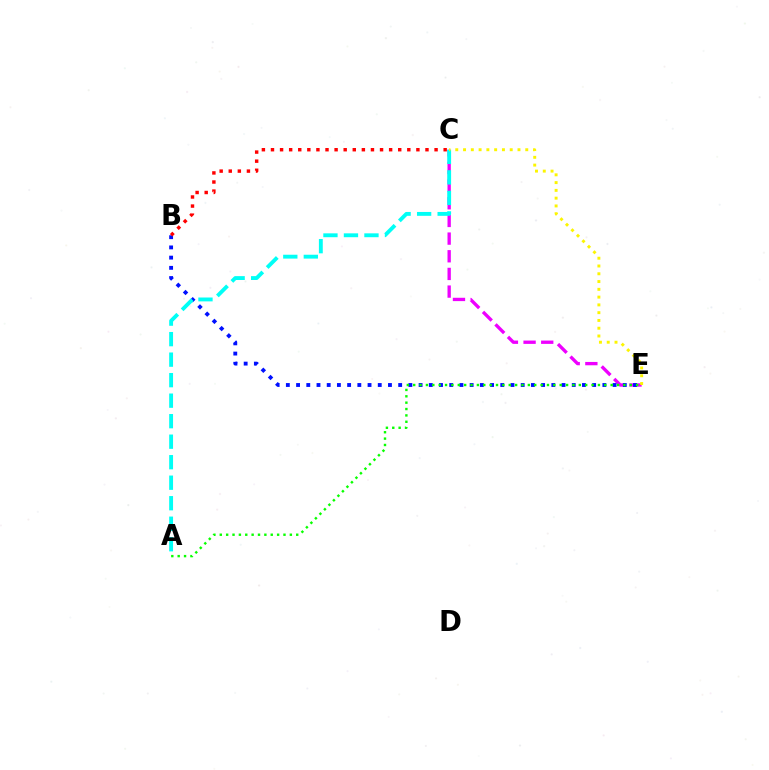{('C', 'E'): [{'color': '#ee00ff', 'line_style': 'dashed', 'thickness': 2.4}, {'color': '#fcf500', 'line_style': 'dotted', 'thickness': 2.11}], ('B', 'E'): [{'color': '#0010ff', 'line_style': 'dotted', 'thickness': 2.77}], ('A', 'E'): [{'color': '#08ff00', 'line_style': 'dotted', 'thickness': 1.73}], ('A', 'C'): [{'color': '#00fff6', 'line_style': 'dashed', 'thickness': 2.79}], ('B', 'C'): [{'color': '#ff0000', 'line_style': 'dotted', 'thickness': 2.47}]}